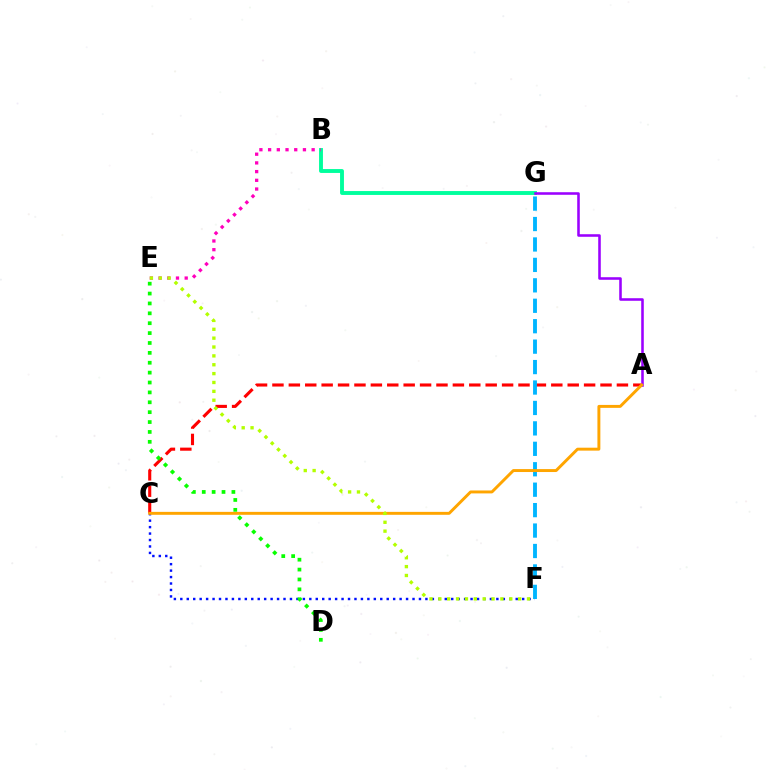{('B', 'G'): [{'color': '#00ff9d', 'line_style': 'solid', 'thickness': 2.8}], ('C', 'F'): [{'color': '#0010ff', 'line_style': 'dotted', 'thickness': 1.75}], ('A', 'G'): [{'color': '#9b00ff', 'line_style': 'solid', 'thickness': 1.84}], ('B', 'E'): [{'color': '#ff00bd', 'line_style': 'dotted', 'thickness': 2.37}], ('A', 'C'): [{'color': '#ff0000', 'line_style': 'dashed', 'thickness': 2.23}, {'color': '#ffa500', 'line_style': 'solid', 'thickness': 2.11}], ('F', 'G'): [{'color': '#00b5ff', 'line_style': 'dashed', 'thickness': 2.78}], ('E', 'F'): [{'color': '#b3ff00', 'line_style': 'dotted', 'thickness': 2.41}], ('D', 'E'): [{'color': '#08ff00', 'line_style': 'dotted', 'thickness': 2.69}]}